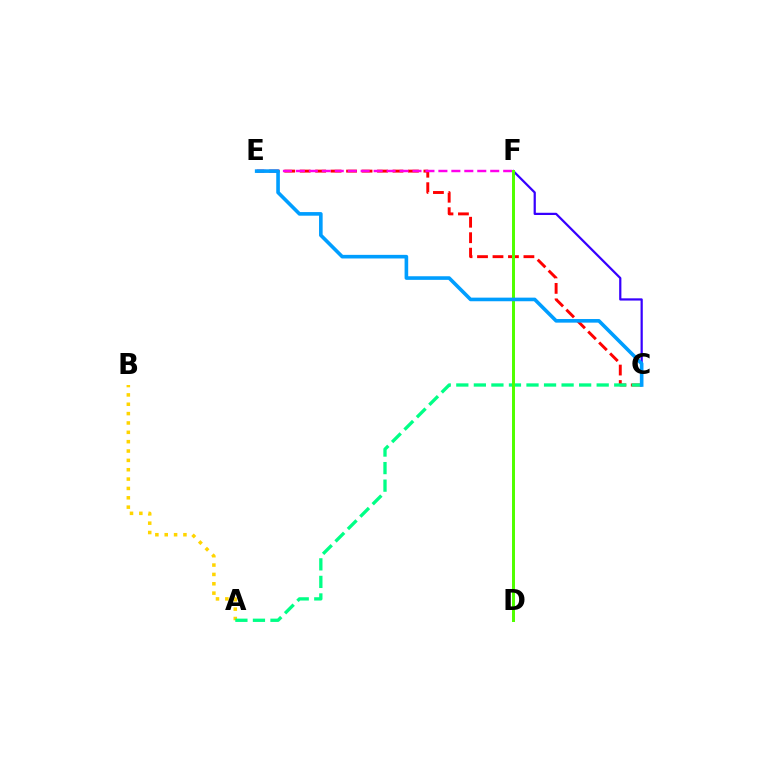{('A', 'B'): [{'color': '#ffd500', 'line_style': 'dotted', 'thickness': 2.54}], ('C', 'E'): [{'color': '#ff0000', 'line_style': 'dashed', 'thickness': 2.1}, {'color': '#009eff', 'line_style': 'solid', 'thickness': 2.6}], ('C', 'F'): [{'color': '#3700ff', 'line_style': 'solid', 'thickness': 1.6}], ('A', 'C'): [{'color': '#00ff86', 'line_style': 'dashed', 'thickness': 2.38}], ('E', 'F'): [{'color': '#ff00ed', 'line_style': 'dashed', 'thickness': 1.76}], ('D', 'F'): [{'color': '#4fff00', 'line_style': 'solid', 'thickness': 2.14}]}